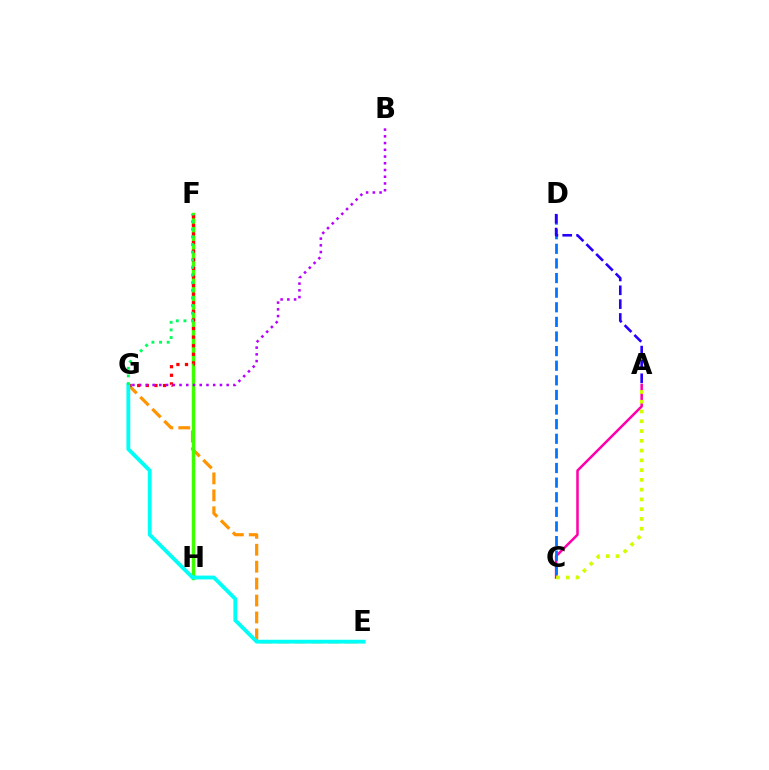{('E', 'G'): [{'color': '#ff9400', 'line_style': 'dashed', 'thickness': 2.3}, {'color': '#00fff6', 'line_style': 'solid', 'thickness': 2.76}], ('A', 'C'): [{'color': '#ff00ac', 'line_style': 'solid', 'thickness': 1.82}, {'color': '#d1ff00', 'line_style': 'dotted', 'thickness': 2.65}], ('F', 'H'): [{'color': '#3dff00', 'line_style': 'solid', 'thickness': 2.5}], ('F', 'G'): [{'color': '#ff0000', 'line_style': 'dotted', 'thickness': 2.34}, {'color': '#00ff5c', 'line_style': 'dotted', 'thickness': 2.07}], ('B', 'G'): [{'color': '#b900ff', 'line_style': 'dotted', 'thickness': 1.83}], ('C', 'D'): [{'color': '#0074ff', 'line_style': 'dashed', 'thickness': 1.99}], ('A', 'D'): [{'color': '#2500ff', 'line_style': 'dashed', 'thickness': 1.88}]}